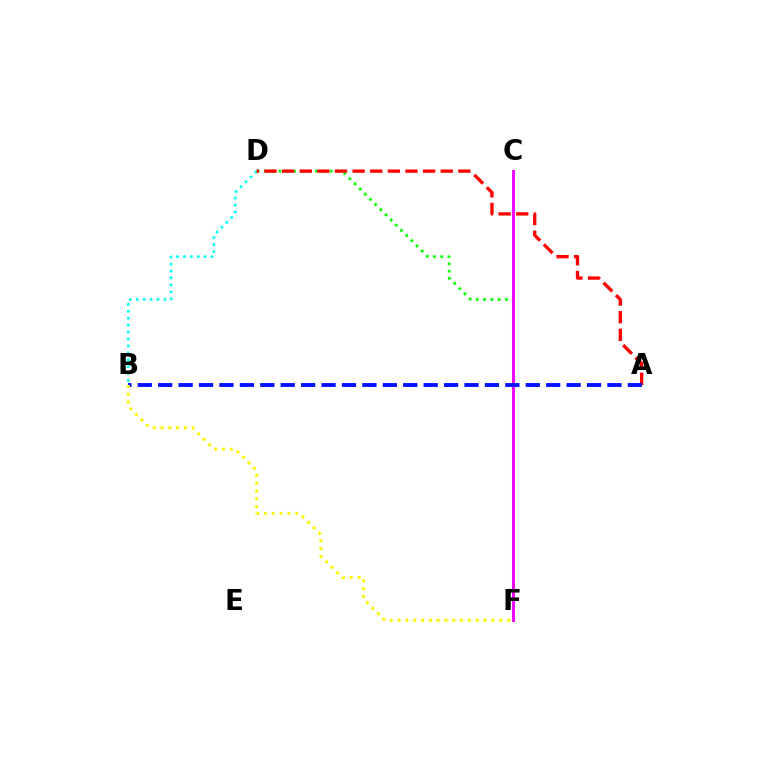{('B', 'D'): [{'color': '#00fff6', 'line_style': 'dotted', 'thickness': 1.88}], ('D', 'F'): [{'color': '#08ff00', 'line_style': 'dotted', 'thickness': 1.98}], ('C', 'F'): [{'color': '#ee00ff', 'line_style': 'solid', 'thickness': 2.09}], ('A', 'D'): [{'color': '#ff0000', 'line_style': 'dashed', 'thickness': 2.39}], ('A', 'B'): [{'color': '#0010ff', 'line_style': 'dashed', 'thickness': 2.77}], ('B', 'F'): [{'color': '#fcf500', 'line_style': 'dotted', 'thickness': 2.12}]}